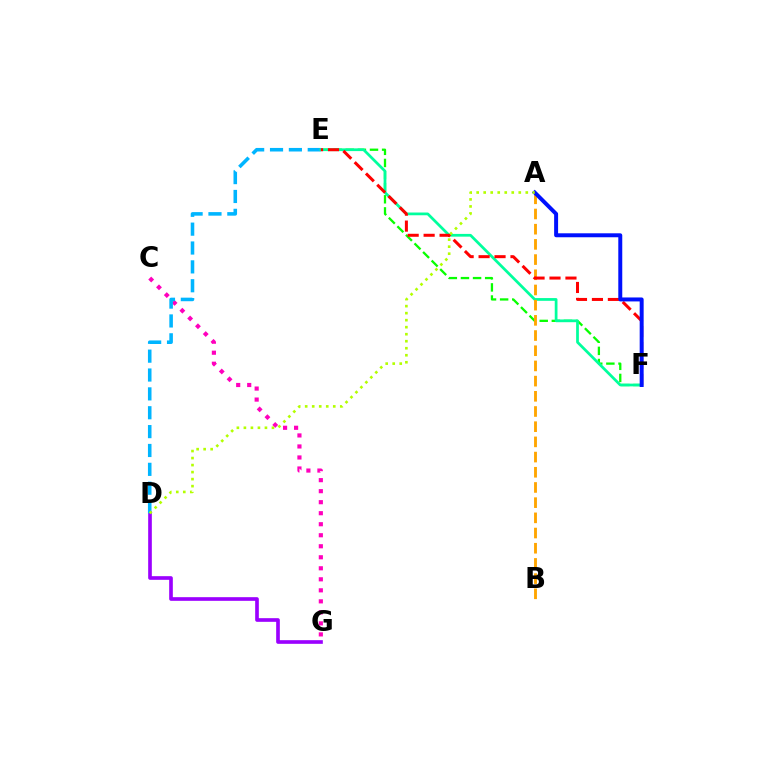{('E', 'F'): [{'color': '#08ff00', 'line_style': 'dashed', 'thickness': 1.65}, {'color': '#00ff9d', 'line_style': 'solid', 'thickness': 1.97}, {'color': '#ff0000', 'line_style': 'dashed', 'thickness': 2.17}], ('D', 'G'): [{'color': '#9b00ff', 'line_style': 'solid', 'thickness': 2.63}], ('C', 'G'): [{'color': '#ff00bd', 'line_style': 'dotted', 'thickness': 2.99}], ('D', 'E'): [{'color': '#00b5ff', 'line_style': 'dashed', 'thickness': 2.56}], ('A', 'B'): [{'color': '#ffa500', 'line_style': 'dashed', 'thickness': 2.06}], ('A', 'F'): [{'color': '#0010ff', 'line_style': 'solid', 'thickness': 2.85}], ('A', 'D'): [{'color': '#b3ff00', 'line_style': 'dotted', 'thickness': 1.91}]}